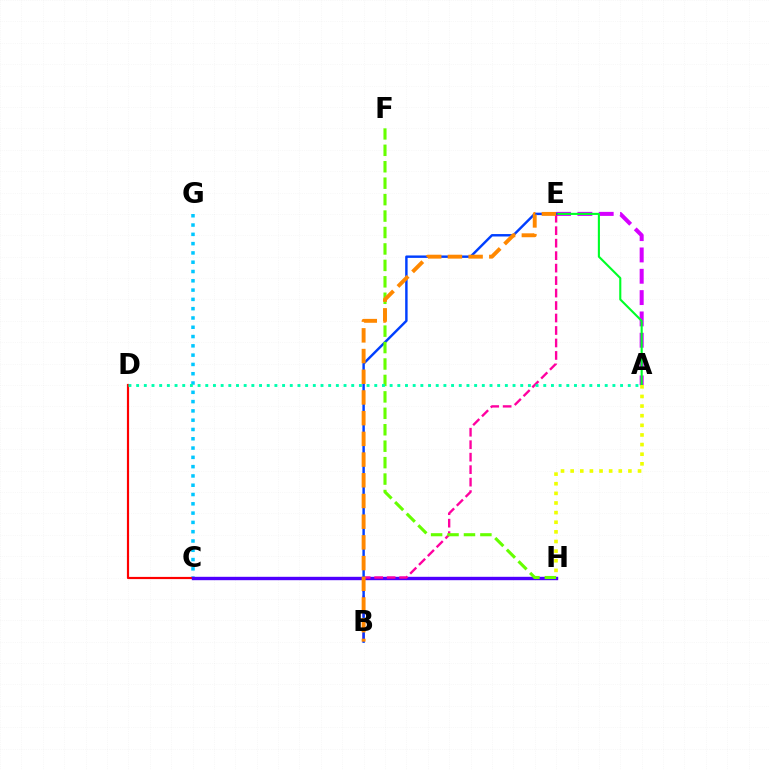{('A', 'E'): [{'color': '#d600ff', 'line_style': 'dashed', 'thickness': 2.9}, {'color': '#00ff27', 'line_style': 'solid', 'thickness': 1.52}], ('C', 'G'): [{'color': '#00c7ff', 'line_style': 'dotted', 'thickness': 2.52}], ('C', 'D'): [{'color': '#ff0000', 'line_style': 'solid', 'thickness': 1.57}], ('C', 'H'): [{'color': '#4f00ff', 'line_style': 'solid', 'thickness': 2.43}], ('B', 'E'): [{'color': '#ff00a0', 'line_style': 'dashed', 'thickness': 1.69}, {'color': '#003fff', 'line_style': 'solid', 'thickness': 1.75}, {'color': '#ff8800', 'line_style': 'dashed', 'thickness': 2.81}], ('F', 'H'): [{'color': '#66ff00', 'line_style': 'dashed', 'thickness': 2.23}], ('A', 'D'): [{'color': '#00ffaf', 'line_style': 'dotted', 'thickness': 2.09}], ('A', 'H'): [{'color': '#eeff00', 'line_style': 'dotted', 'thickness': 2.62}]}